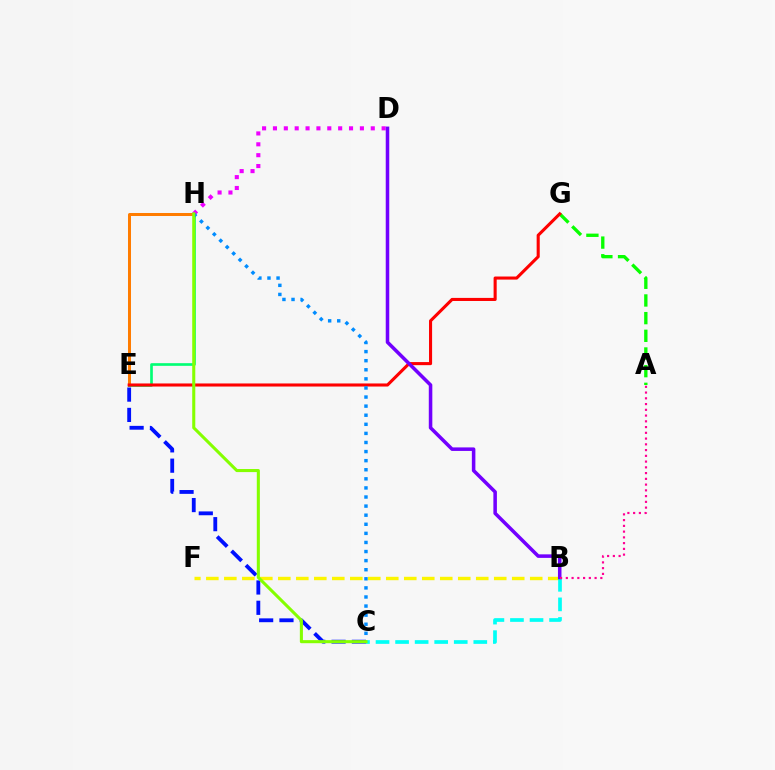{('A', 'G'): [{'color': '#08ff00', 'line_style': 'dashed', 'thickness': 2.4}], ('E', 'H'): [{'color': '#ff7c00', 'line_style': 'solid', 'thickness': 2.17}, {'color': '#00ff74', 'line_style': 'solid', 'thickness': 1.92}], ('C', 'E'): [{'color': '#0010ff', 'line_style': 'dashed', 'thickness': 2.76}], ('B', 'F'): [{'color': '#fcf500', 'line_style': 'dashed', 'thickness': 2.44}], ('D', 'H'): [{'color': '#ee00ff', 'line_style': 'dotted', 'thickness': 2.95}], ('E', 'G'): [{'color': '#ff0000', 'line_style': 'solid', 'thickness': 2.22}], ('C', 'H'): [{'color': '#008cff', 'line_style': 'dotted', 'thickness': 2.47}, {'color': '#84ff00', 'line_style': 'solid', 'thickness': 2.21}], ('B', 'C'): [{'color': '#00fff6', 'line_style': 'dashed', 'thickness': 2.66}], ('B', 'D'): [{'color': '#7200ff', 'line_style': 'solid', 'thickness': 2.54}], ('A', 'B'): [{'color': '#ff0094', 'line_style': 'dotted', 'thickness': 1.56}]}